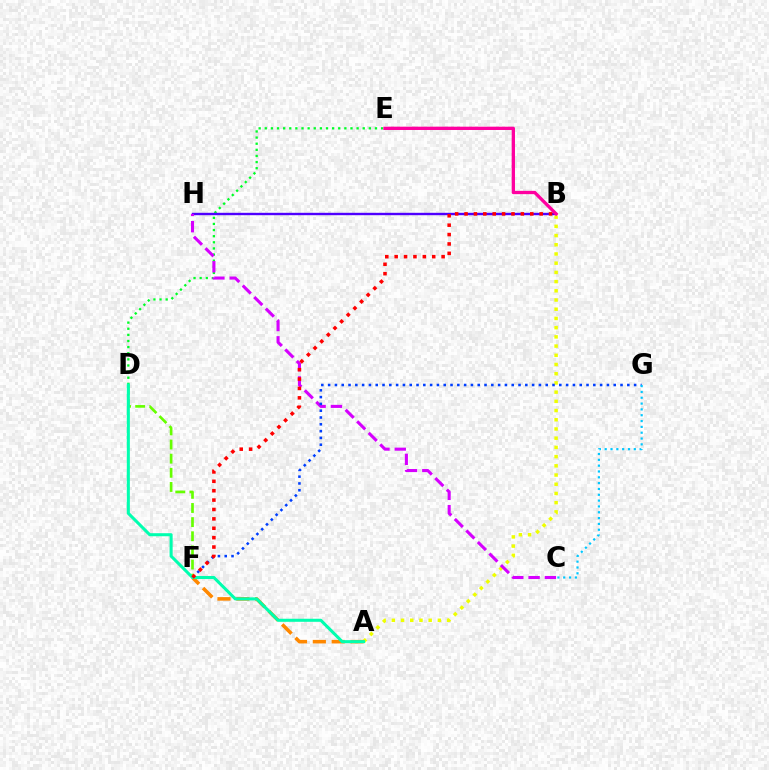{('D', 'E'): [{'color': '#00ff27', 'line_style': 'dotted', 'thickness': 1.66}], ('B', 'H'): [{'color': '#4f00ff', 'line_style': 'solid', 'thickness': 1.72}], ('A', 'B'): [{'color': '#eeff00', 'line_style': 'dotted', 'thickness': 2.5}], ('A', 'F'): [{'color': '#ff8800', 'line_style': 'dashed', 'thickness': 2.56}], ('C', 'H'): [{'color': '#d600ff', 'line_style': 'dashed', 'thickness': 2.22}], ('B', 'E'): [{'color': '#ff00a0', 'line_style': 'solid', 'thickness': 2.38}], ('F', 'G'): [{'color': '#003fff', 'line_style': 'dotted', 'thickness': 1.85}], ('D', 'F'): [{'color': '#66ff00', 'line_style': 'dashed', 'thickness': 1.92}], ('A', 'D'): [{'color': '#00ffaf', 'line_style': 'solid', 'thickness': 2.2}], ('C', 'G'): [{'color': '#00c7ff', 'line_style': 'dotted', 'thickness': 1.58}], ('B', 'F'): [{'color': '#ff0000', 'line_style': 'dotted', 'thickness': 2.55}]}